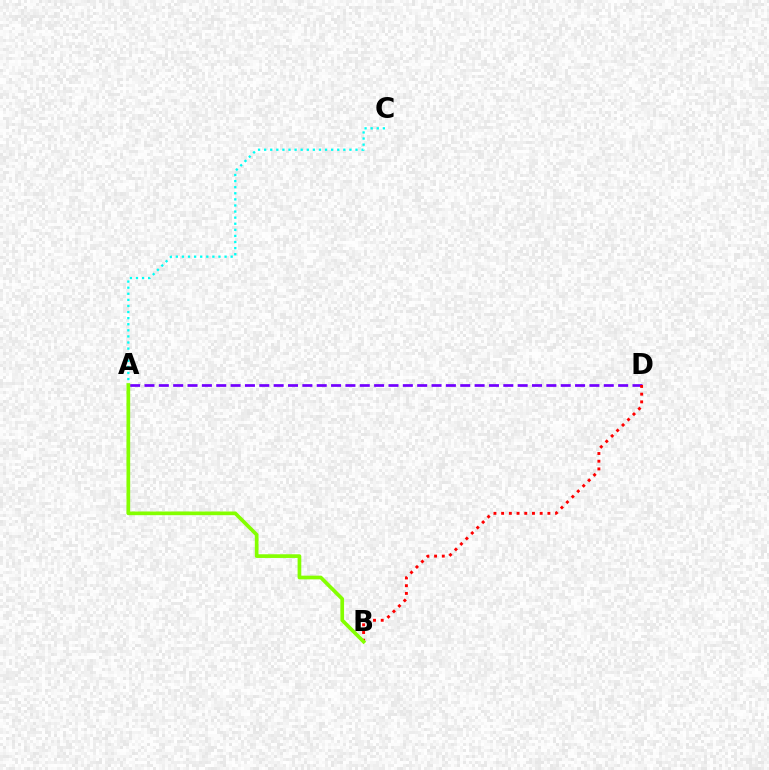{('A', 'D'): [{'color': '#7200ff', 'line_style': 'dashed', 'thickness': 1.95}], ('B', 'D'): [{'color': '#ff0000', 'line_style': 'dotted', 'thickness': 2.09}], ('A', 'C'): [{'color': '#00fff6', 'line_style': 'dotted', 'thickness': 1.65}], ('A', 'B'): [{'color': '#84ff00', 'line_style': 'solid', 'thickness': 2.66}]}